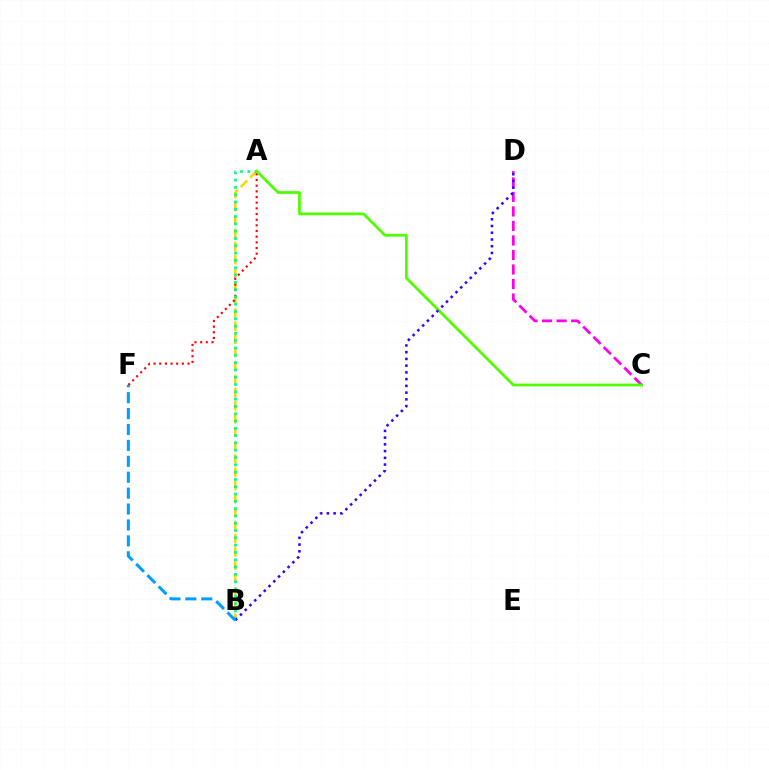{('A', 'B'): [{'color': '#ffd500', 'line_style': 'dashed', 'thickness': 1.8}, {'color': '#00ff86', 'line_style': 'dotted', 'thickness': 1.98}], ('C', 'D'): [{'color': '#ff00ed', 'line_style': 'dashed', 'thickness': 1.97}], ('A', 'F'): [{'color': '#ff0000', 'line_style': 'dotted', 'thickness': 1.54}], ('A', 'C'): [{'color': '#4fff00', 'line_style': 'solid', 'thickness': 1.99}], ('B', 'D'): [{'color': '#3700ff', 'line_style': 'dotted', 'thickness': 1.83}], ('B', 'F'): [{'color': '#009eff', 'line_style': 'dashed', 'thickness': 2.16}]}